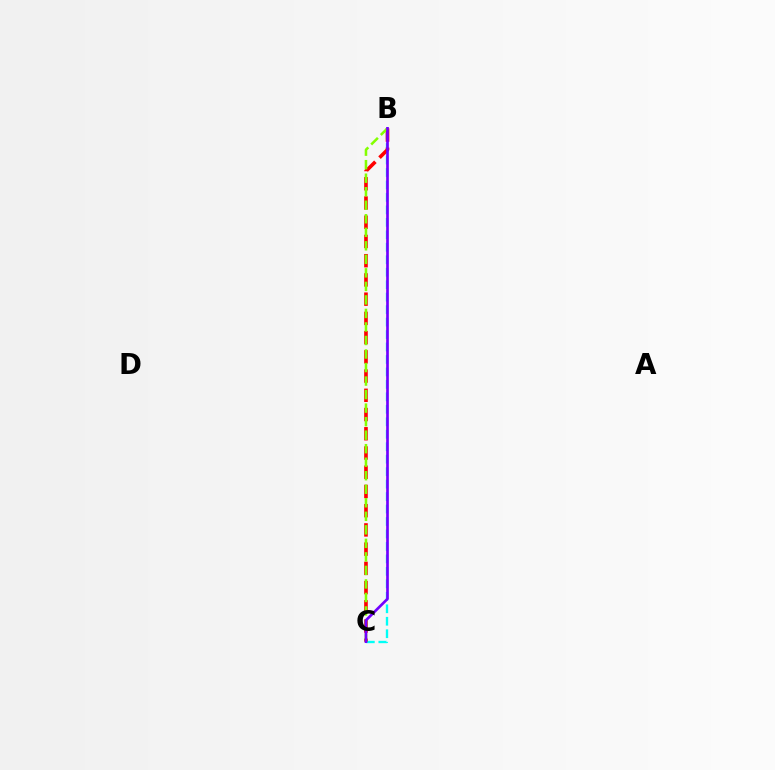{('B', 'C'): [{'color': '#00fff6', 'line_style': 'dashed', 'thickness': 1.69}, {'color': '#ff0000', 'line_style': 'dashed', 'thickness': 2.61}, {'color': '#84ff00', 'line_style': 'dashed', 'thickness': 1.84}, {'color': '#7200ff', 'line_style': 'solid', 'thickness': 1.92}]}